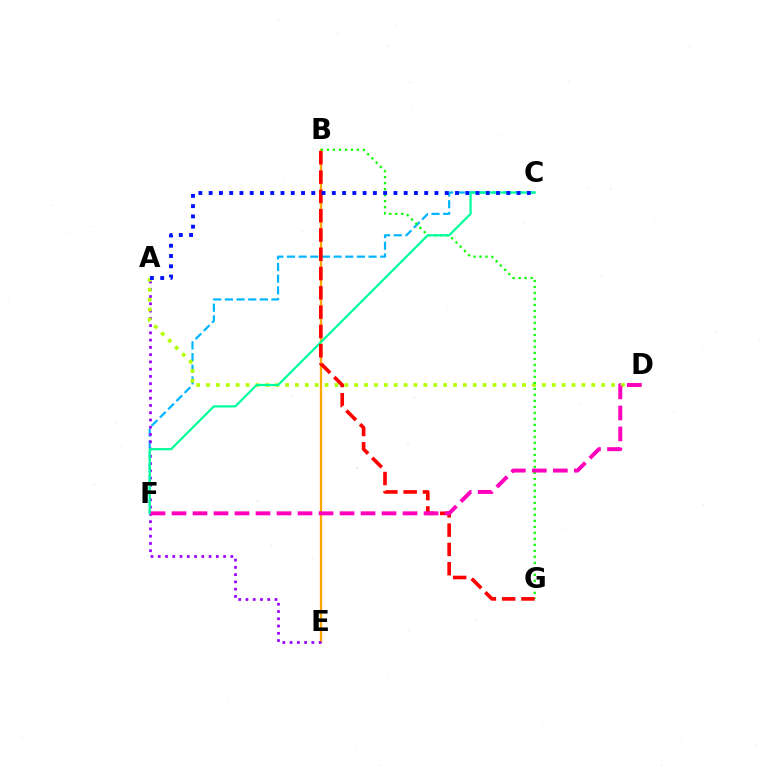{('C', 'F'): [{'color': '#00b5ff', 'line_style': 'dashed', 'thickness': 1.58}, {'color': '#00ff9d', 'line_style': 'solid', 'thickness': 1.6}], ('B', 'E'): [{'color': '#ffa500', 'line_style': 'solid', 'thickness': 1.66}], ('A', 'E'): [{'color': '#9b00ff', 'line_style': 'dotted', 'thickness': 1.97}], ('A', 'D'): [{'color': '#b3ff00', 'line_style': 'dotted', 'thickness': 2.68}], ('B', 'G'): [{'color': '#08ff00', 'line_style': 'dotted', 'thickness': 1.63}, {'color': '#ff0000', 'line_style': 'dashed', 'thickness': 2.62}], ('A', 'C'): [{'color': '#0010ff', 'line_style': 'dotted', 'thickness': 2.79}], ('D', 'F'): [{'color': '#ff00bd', 'line_style': 'dashed', 'thickness': 2.85}]}